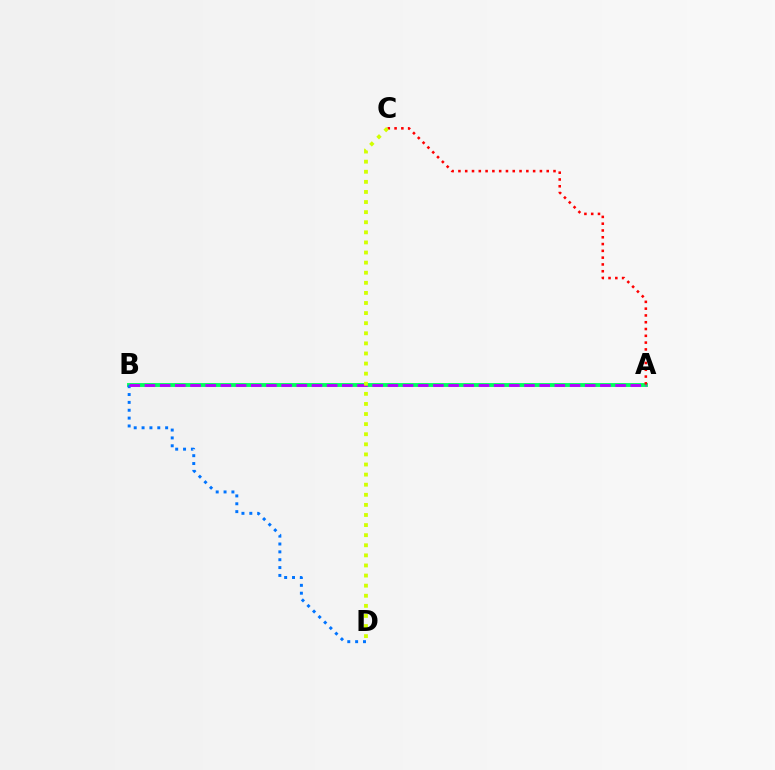{('A', 'B'): [{'color': '#00ff5c', 'line_style': 'solid', 'thickness': 2.78}, {'color': '#b900ff', 'line_style': 'dashed', 'thickness': 2.06}], ('A', 'C'): [{'color': '#ff0000', 'line_style': 'dotted', 'thickness': 1.85}], ('B', 'D'): [{'color': '#0074ff', 'line_style': 'dotted', 'thickness': 2.13}], ('C', 'D'): [{'color': '#d1ff00', 'line_style': 'dotted', 'thickness': 2.74}]}